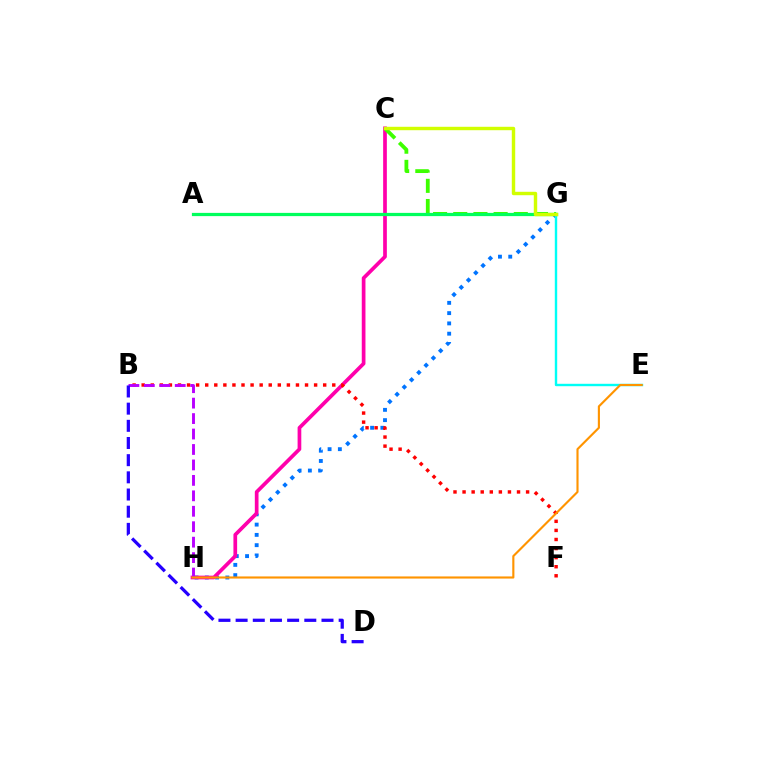{('G', 'H'): [{'color': '#0074ff', 'line_style': 'dotted', 'thickness': 2.79}], ('C', 'H'): [{'color': '#ff00ac', 'line_style': 'solid', 'thickness': 2.66}], ('E', 'G'): [{'color': '#00fff6', 'line_style': 'solid', 'thickness': 1.73}], ('B', 'F'): [{'color': '#ff0000', 'line_style': 'dotted', 'thickness': 2.47}], ('C', 'G'): [{'color': '#3dff00', 'line_style': 'dashed', 'thickness': 2.74}, {'color': '#d1ff00', 'line_style': 'solid', 'thickness': 2.46}], ('B', 'H'): [{'color': '#b900ff', 'line_style': 'dashed', 'thickness': 2.1}], ('A', 'G'): [{'color': '#00ff5c', 'line_style': 'solid', 'thickness': 2.33}], ('E', 'H'): [{'color': '#ff9400', 'line_style': 'solid', 'thickness': 1.54}], ('B', 'D'): [{'color': '#2500ff', 'line_style': 'dashed', 'thickness': 2.33}]}